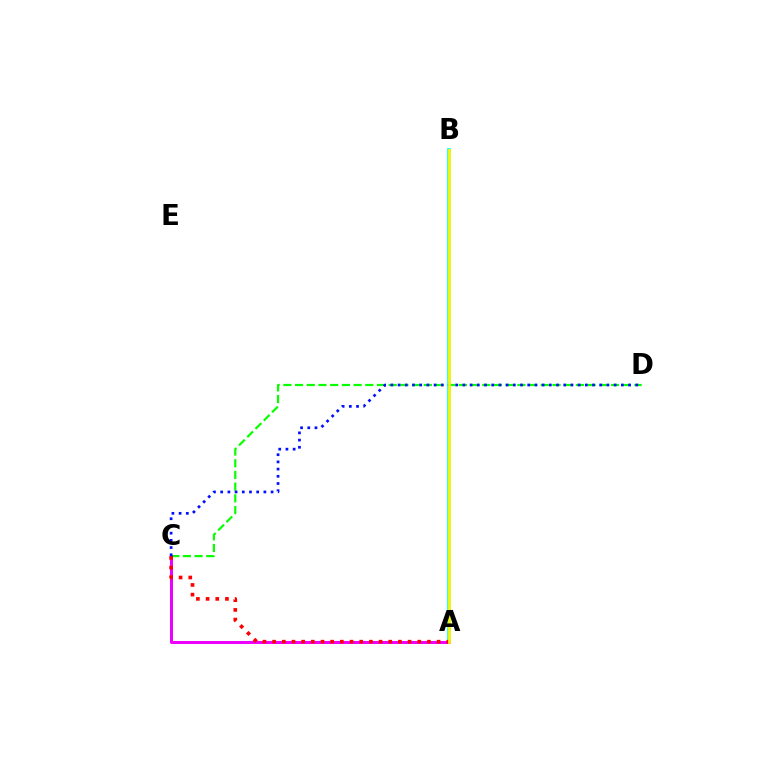{('C', 'D'): [{'color': '#08ff00', 'line_style': 'dashed', 'thickness': 1.59}, {'color': '#0010ff', 'line_style': 'dotted', 'thickness': 1.96}], ('A', 'B'): [{'color': '#00fff6', 'line_style': 'solid', 'thickness': 2.62}, {'color': '#fcf500', 'line_style': 'solid', 'thickness': 1.99}], ('A', 'C'): [{'color': '#ee00ff', 'line_style': 'solid', 'thickness': 2.17}, {'color': '#ff0000', 'line_style': 'dotted', 'thickness': 2.63}]}